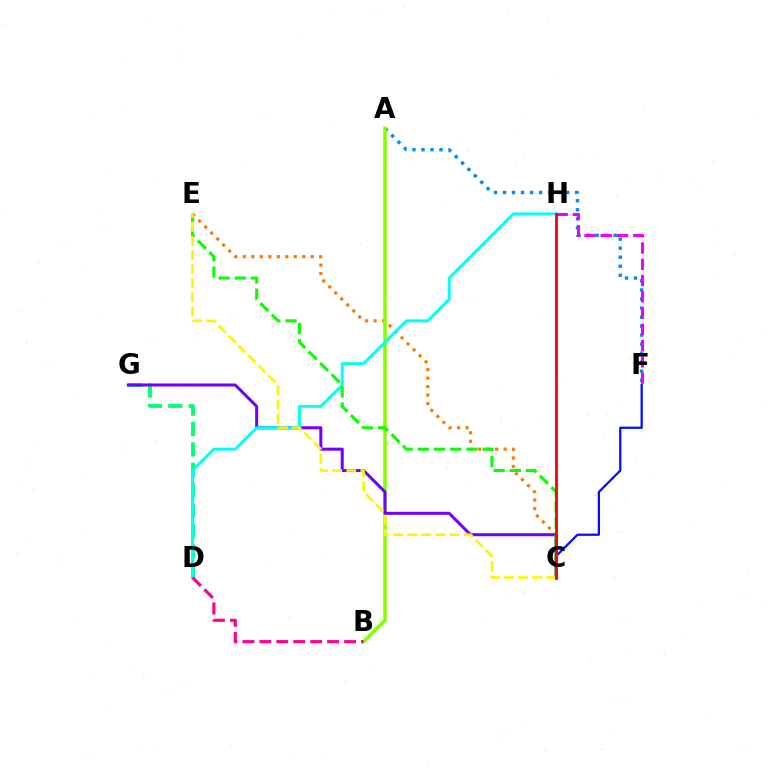{('A', 'F'): [{'color': '#008cff', 'line_style': 'dotted', 'thickness': 2.45}], ('D', 'G'): [{'color': '#00ff74', 'line_style': 'dashed', 'thickness': 2.77}], ('C', 'E'): [{'color': '#ff7c00', 'line_style': 'dotted', 'thickness': 2.31}, {'color': '#08ff00', 'line_style': 'dashed', 'thickness': 2.2}, {'color': '#fcf500', 'line_style': 'dashed', 'thickness': 1.91}], ('A', 'B'): [{'color': '#84ff00', 'line_style': 'solid', 'thickness': 2.55}], ('C', 'F'): [{'color': '#0010ff', 'line_style': 'solid', 'thickness': 1.63}], ('C', 'G'): [{'color': '#7200ff', 'line_style': 'solid', 'thickness': 2.17}], ('D', 'H'): [{'color': '#00fff6', 'line_style': 'solid', 'thickness': 2.1}], ('F', 'H'): [{'color': '#ee00ff', 'line_style': 'dashed', 'thickness': 2.21}], ('B', 'D'): [{'color': '#ff0094', 'line_style': 'dashed', 'thickness': 2.3}], ('C', 'H'): [{'color': '#ff0000', 'line_style': 'solid', 'thickness': 2.03}]}